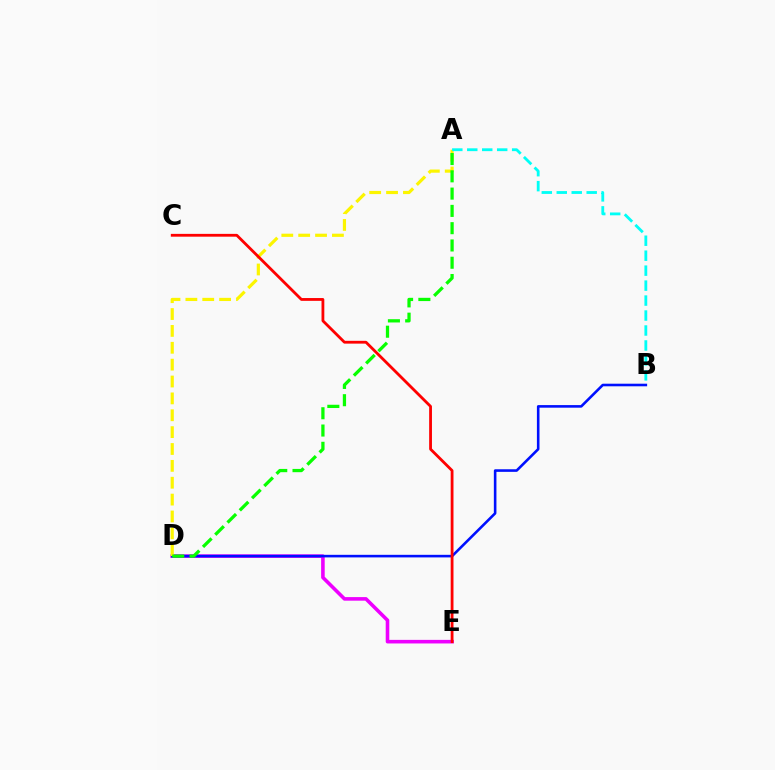{('D', 'E'): [{'color': '#ee00ff', 'line_style': 'solid', 'thickness': 2.58}], ('B', 'D'): [{'color': '#0010ff', 'line_style': 'solid', 'thickness': 1.87}], ('A', 'D'): [{'color': '#fcf500', 'line_style': 'dashed', 'thickness': 2.29}, {'color': '#08ff00', 'line_style': 'dashed', 'thickness': 2.35}], ('A', 'B'): [{'color': '#00fff6', 'line_style': 'dashed', 'thickness': 2.03}], ('C', 'E'): [{'color': '#ff0000', 'line_style': 'solid', 'thickness': 2.02}]}